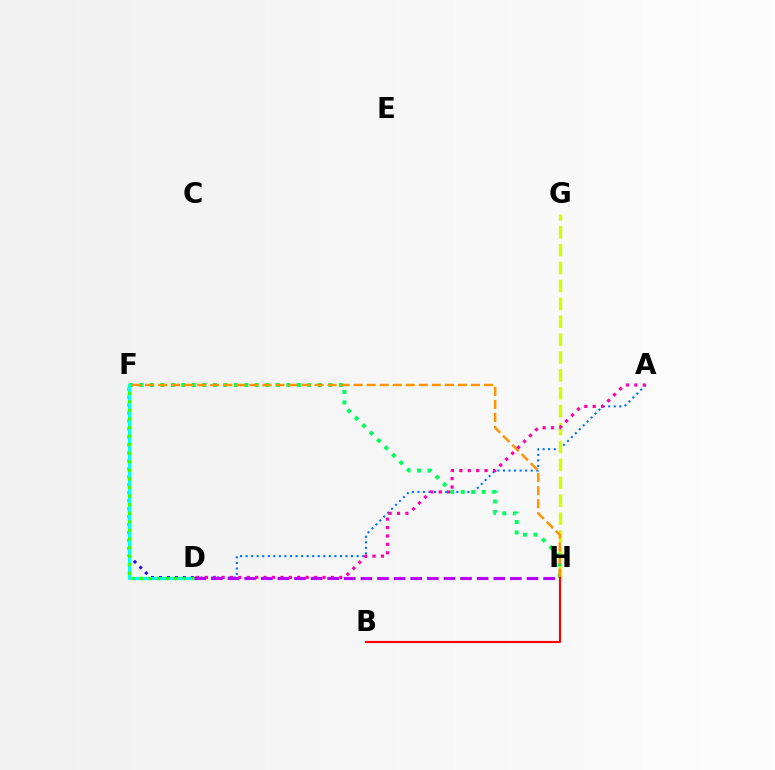{('A', 'D'): [{'color': '#0074ff', 'line_style': 'dotted', 'thickness': 1.51}, {'color': '#ff00ac', 'line_style': 'dotted', 'thickness': 2.29}], ('D', 'F'): [{'color': '#2500ff', 'line_style': 'dotted', 'thickness': 2.16}, {'color': '#00fff6', 'line_style': 'solid', 'thickness': 2.32}, {'color': '#3dff00', 'line_style': 'dotted', 'thickness': 2.33}], ('F', 'H'): [{'color': '#00ff5c', 'line_style': 'dotted', 'thickness': 2.85}, {'color': '#ff9400', 'line_style': 'dashed', 'thickness': 1.77}], ('G', 'H'): [{'color': '#d1ff00', 'line_style': 'dashed', 'thickness': 2.43}], ('D', 'H'): [{'color': '#b900ff', 'line_style': 'dashed', 'thickness': 2.26}], ('B', 'H'): [{'color': '#ff0000', 'line_style': 'solid', 'thickness': 1.54}]}